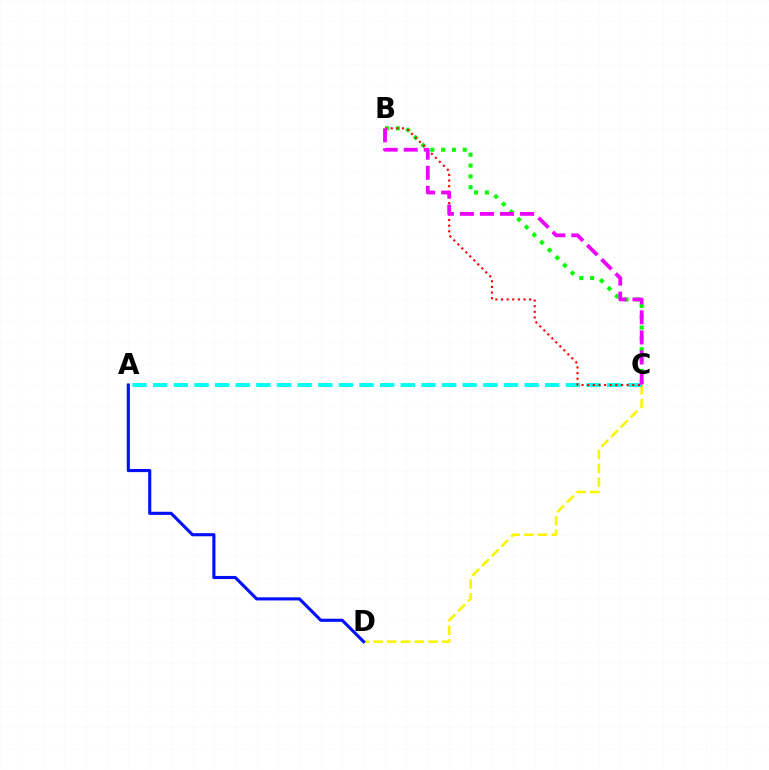{('B', 'C'): [{'color': '#08ff00', 'line_style': 'dotted', 'thickness': 2.94}, {'color': '#ff0000', 'line_style': 'dotted', 'thickness': 1.53}, {'color': '#ee00ff', 'line_style': 'dashed', 'thickness': 2.72}], ('C', 'D'): [{'color': '#fcf500', 'line_style': 'dashed', 'thickness': 1.87}], ('A', 'D'): [{'color': '#0010ff', 'line_style': 'solid', 'thickness': 2.24}], ('A', 'C'): [{'color': '#00fff6', 'line_style': 'dashed', 'thickness': 2.8}]}